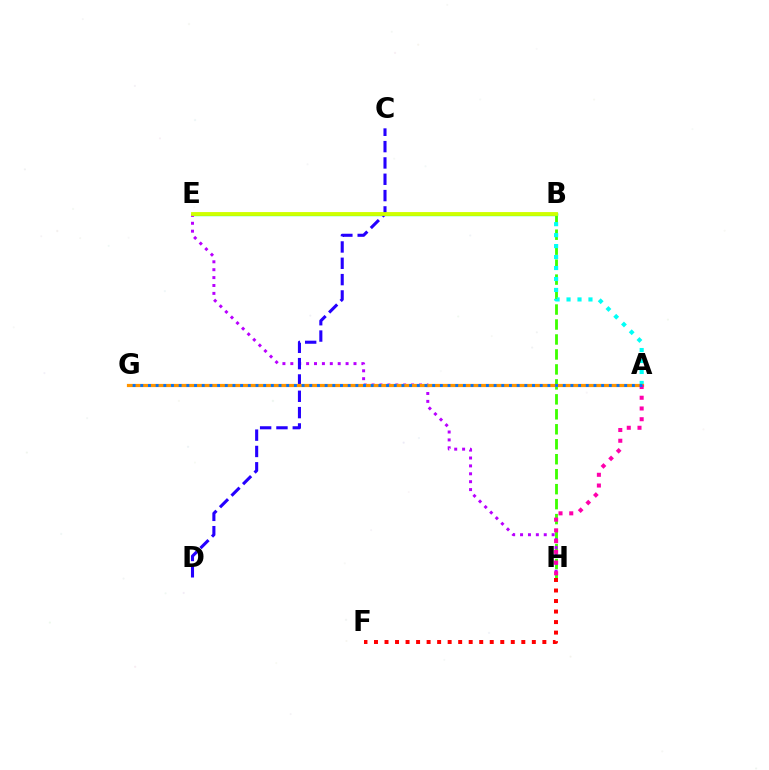{('B', 'E'): [{'color': '#00ff5c', 'line_style': 'solid', 'thickness': 2.4}, {'color': '#d1ff00', 'line_style': 'solid', 'thickness': 2.76}], ('B', 'H'): [{'color': '#3dff00', 'line_style': 'dashed', 'thickness': 2.03}], ('A', 'B'): [{'color': '#00fff6', 'line_style': 'dotted', 'thickness': 2.98}], ('E', 'H'): [{'color': '#b900ff', 'line_style': 'dotted', 'thickness': 2.15}], ('F', 'H'): [{'color': '#ff0000', 'line_style': 'dotted', 'thickness': 2.86}], ('C', 'D'): [{'color': '#2500ff', 'line_style': 'dashed', 'thickness': 2.22}], ('A', 'G'): [{'color': '#ff9400', 'line_style': 'solid', 'thickness': 2.3}, {'color': '#0074ff', 'line_style': 'dotted', 'thickness': 2.09}], ('A', 'H'): [{'color': '#ff00ac', 'line_style': 'dotted', 'thickness': 2.92}]}